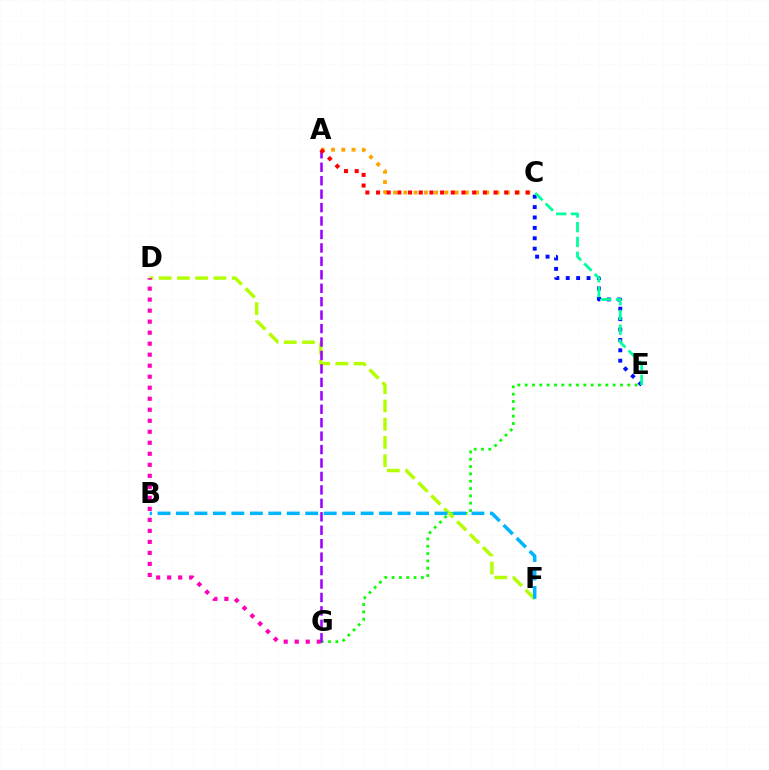{('E', 'G'): [{'color': '#08ff00', 'line_style': 'dotted', 'thickness': 1.99}], ('C', 'E'): [{'color': '#0010ff', 'line_style': 'dotted', 'thickness': 2.83}, {'color': '#00ff9d', 'line_style': 'dashed', 'thickness': 2.0}], ('D', 'F'): [{'color': '#b3ff00', 'line_style': 'dashed', 'thickness': 2.48}], ('B', 'F'): [{'color': '#00b5ff', 'line_style': 'dashed', 'thickness': 2.51}], ('A', 'C'): [{'color': '#ffa500', 'line_style': 'dotted', 'thickness': 2.79}, {'color': '#ff0000', 'line_style': 'dotted', 'thickness': 2.9}], ('D', 'G'): [{'color': '#ff00bd', 'line_style': 'dotted', 'thickness': 2.99}], ('A', 'G'): [{'color': '#9b00ff', 'line_style': 'dashed', 'thickness': 1.83}]}